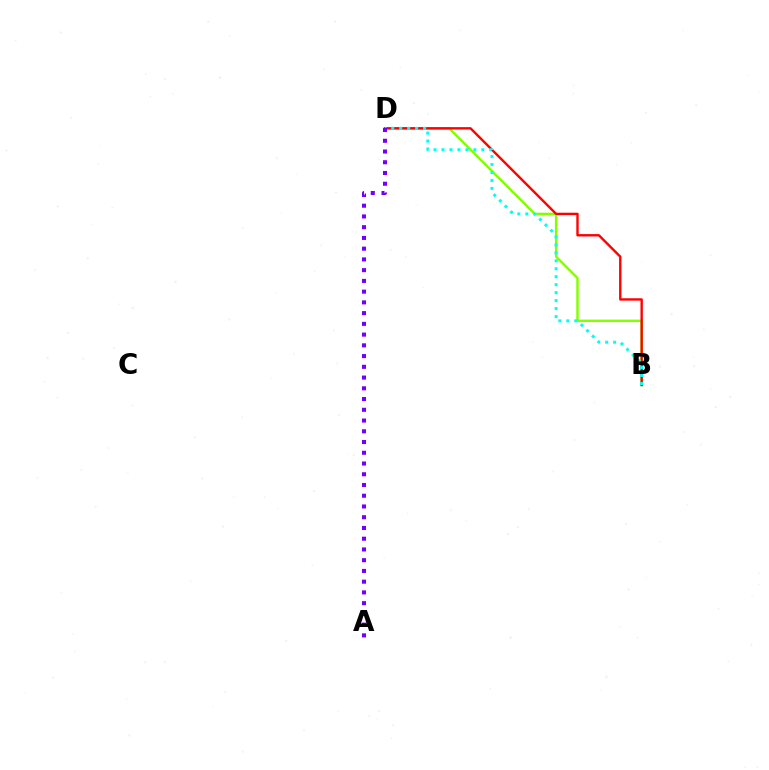{('B', 'D'): [{'color': '#84ff00', 'line_style': 'solid', 'thickness': 1.75}, {'color': '#ff0000', 'line_style': 'solid', 'thickness': 1.71}, {'color': '#00fff6', 'line_style': 'dotted', 'thickness': 2.16}], ('A', 'D'): [{'color': '#7200ff', 'line_style': 'dotted', 'thickness': 2.92}]}